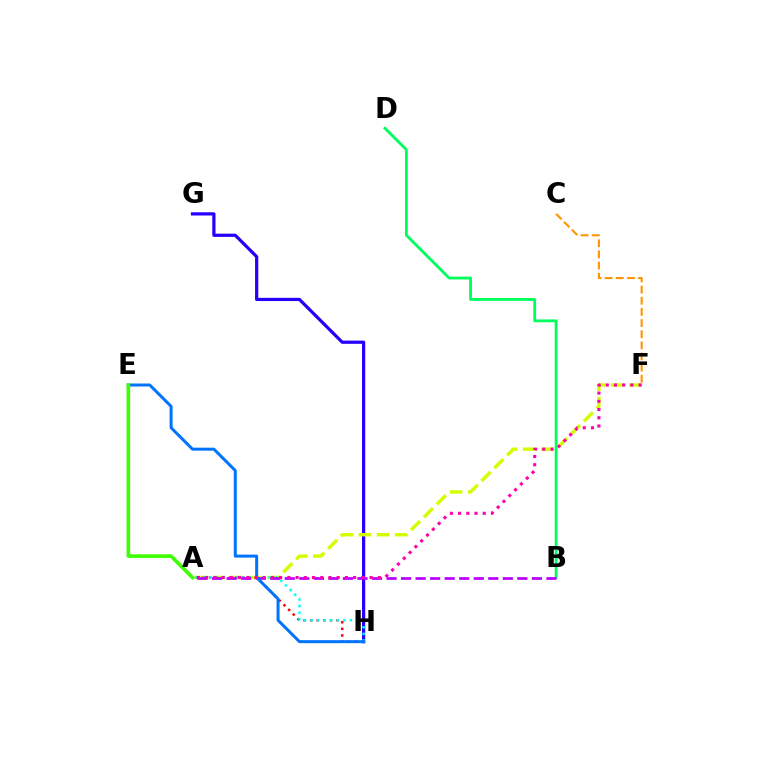{('G', 'H'): [{'color': '#2500ff', 'line_style': 'solid', 'thickness': 2.32}], ('A', 'F'): [{'color': '#d1ff00', 'line_style': 'dashed', 'thickness': 2.47}, {'color': '#ff00ac', 'line_style': 'dotted', 'thickness': 2.23}], ('B', 'D'): [{'color': '#00ff5c', 'line_style': 'solid', 'thickness': 2.03}], ('A', 'H'): [{'color': '#ff0000', 'line_style': 'dotted', 'thickness': 1.79}, {'color': '#00fff6', 'line_style': 'dotted', 'thickness': 1.78}], ('C', 'F'): [{'color': '#ff9400', 'line_style': 'dashed', 'thickness': 1.51}], ('A', 'B'): [{'color': '#b900ff', 'line_style': 'dashed', 'thickness': 1.97}], ('E', 'H'): [{'color': '#0074ff', 'line_style': 'solid', 'thickness': 2.16}], ('A', 'E'): [{'color': '#3dff00', 'line_style': 'solid', 'thickness': 2.61}]}